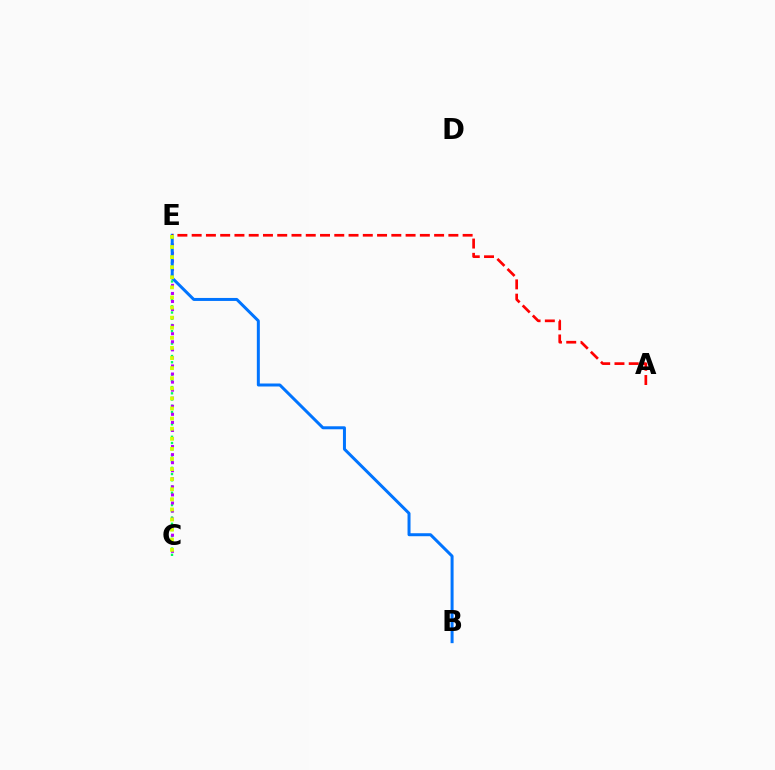{('C', 'E'): [{'color': '#00ff5c', 'line_style': 'dotted', 'thickness': 1.69}, {'color': '#b900ff', 'line_style': 'dotted', 'thickness': 2.19}, {'color': '#d1ff00', 'line_style': 'dotted', 'thickness': 2.74}], ('B', 'E'): [{'color': '#0074ff', 'line_style': 'solid', 'thickness': 2.15}], ('A', 'E'): [{'color': '#ff0000', 'line_style': 'dashed', 'thickness': 1.94}]}